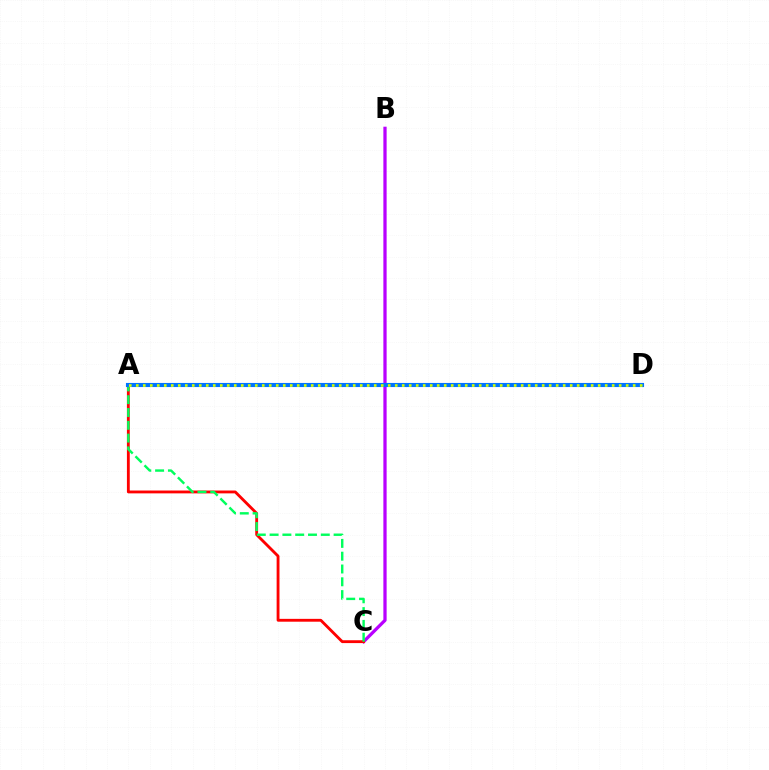{('B', 'C'): [{'color': '#b900ff', 'line_style': 'solid', 'thickness': 2.35}], ('A', 'C'): [{'color': '#ff0000', 'line_style': 'solid', 'thickness': 2.05}, {'color': '#00ff5c', 'line_style': 'dashed', 'thickness': 1.74}], ('A', 'D'): [{'color': '#0074ff', 'line_style': 'solid', 'thickness': 2.96}, {'color': '#d1ff00', 'line_style': 'dotted', 'thickness': 1.9}]}